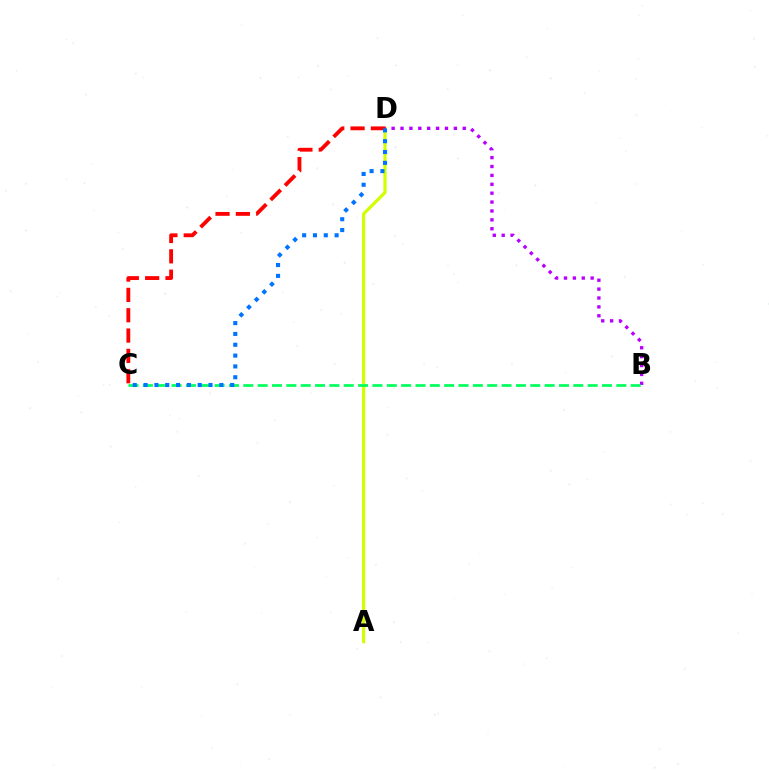{('A', 'D'): [{'color': '#d1ff00', 'line_style': 'solid', 'thickness': 2.29}], ('B', 'D'): [{'color': '#b900ff', 'line_style': 'dotted', 'thickness': 2.42}], ('B', 'C'): [{'color': '#00ff5c', 'line_style': 'dashed', 'thickness': 1.95}], ('C', 'D'): [{'color': '#ff0000', 'line_style': 'dashed', 'thickness': 2.76}, {'color': '#0074ff', 'line_style': 'dotted', 'thickness': 2.94}]}